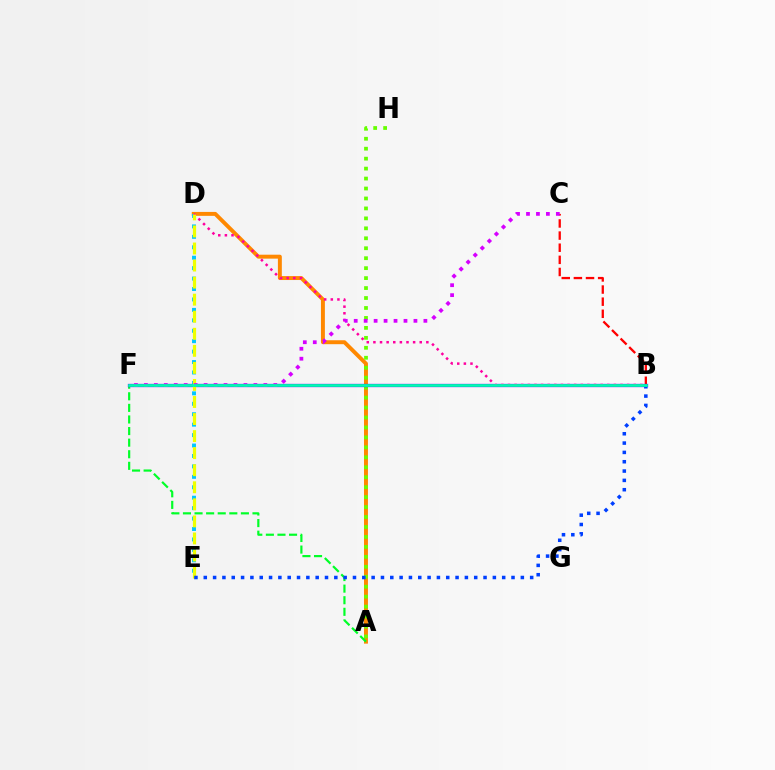{('A', 'D'): [{'color': '#ff8800', 'line_style': 'solid', 'thickness': 2.83}], ('D', 'E'): [{'color': '#00c7ff', 'line_style': 'dotted', 'thickness': 2.84}, {'color': '#eeff00', 'line_style': 'dashed', 'thickness': 2.32}], ('B', 'C'): [{'color': '#ff0000', 'line_style': 'dashed', 'thickness': 1.65}], ('A', 'H'): [{'color': '#66ff00', 'line_style': 'dotted', 'thickness': 2.7}], ('A', 'F'): [{'color': '#00ff27', 'line_style': 'dashed', 'thickness': 1.57}], ('B', 'F'): [{'color': '#4f00ff', 'line_style': 'solid', 'thickness': 2.36}, {'color': '#00ffaf', 'line_style': 'solid', 'thickness': 1.96}], ('B', 'D'): [{'color': '#ff00a0', 'line_style': 'dotted', 'thickness': 1.8}], ('C', 'F'): [{'color': '#d600ff', 'line_style': 'dotted', 'thickness': 2.7}], ('B', 'E'): [{'color': '#003fff', 'line_style': 'dotted', 'thickness': 2.53}]}